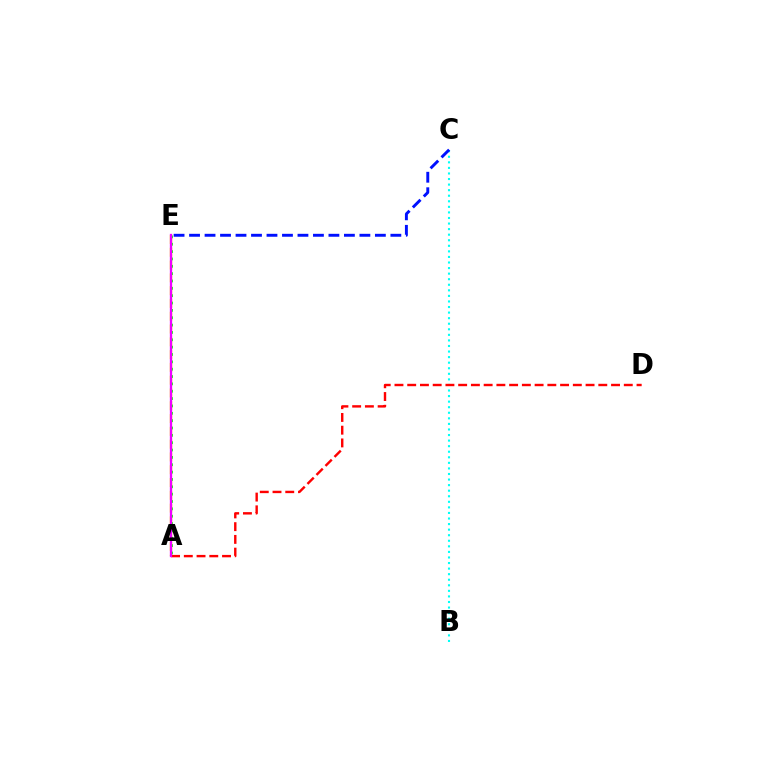{('B', 'C'): [{'color': '#00fff6', 'line_style': 'dotted', 'thickness': 1.51}], ('A', 'E'): [{'color': '#fcf500', 'line_style': 'dashed', 'thickness': 1.74}, {'color': '#08ff00', 'line_style': 'dotted', 'thickness': 2.0}, {'color': '#ee00ff', 'line_style': 'solid', 'thickness': 1.67}], ('A', 'D'): [{'color': '#ff0000', 'line_style': 'dashed', 'thickness': 1.73}], ('C', 'E'): [{'color': '#0010ff', 'line_style': 'dashed', 'thickness': 2.1}]}